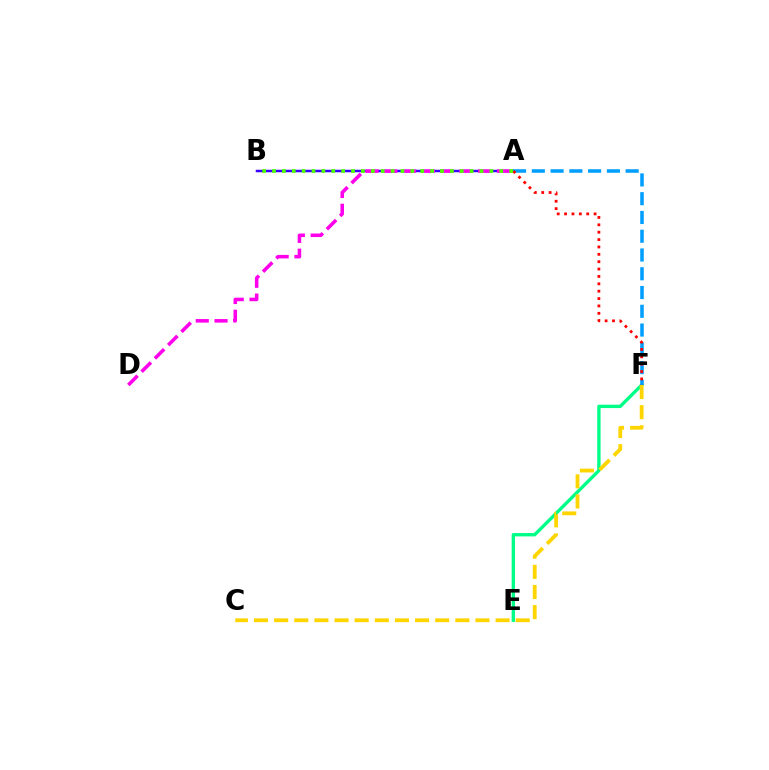{('E', 'F'): [{'color': '#00ff86', 'line_style': 'solid', 'thickness': 2.41}], ('A', 'B'): [{'color': '#3700ff', 'line_style': 'solid', 'thickness': 1.79}, {'color': '#4fff00', 'line_style': 'dotted', 'thickness': 2.68}], ('C', 'F'): [{'color': '#ffd500', 'line_style': 'dashed', 'thickness': 2.73}], ('A', 'F'): [{'color': '#009eff', 'line_style': 'dashed', 'thickness': 2.55}, {'color': '#ff0000', 'line_style': 'dotted', 'thickness': 2.0}], ('A', 'D'): [{'color': '#ff00ed', 'line_style': 'dashed', 'thickness': 2.55}]}